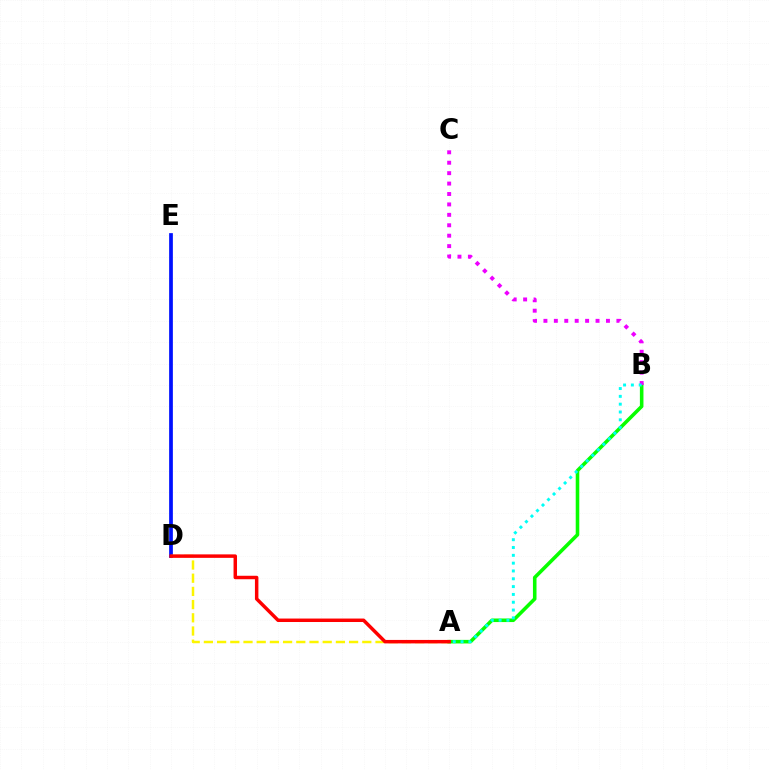{('A', 'B'): [{'color': '#08ff00', 'line_style': 'solid', 'thickness': 2.57}, {'color': '#00fff6', 'line_style': 'dotted', 'thickness': 2.12}], ('D', 'E'): [{'color': '#0010ff', 'line_style': 'solid', 'thickness': 2.69}], ('A', 'D'): [{'color': '#fcf500', 'line_style': 'dashed', 'thickness': 1.79}, {'color': '#ff0000', 'line_style': 'solid', 'thickness': 2.5}], ('B', 'C'): [{'color': '#ee00ff', 'line_style': 'dotted', 'thickness': 2.83}]}